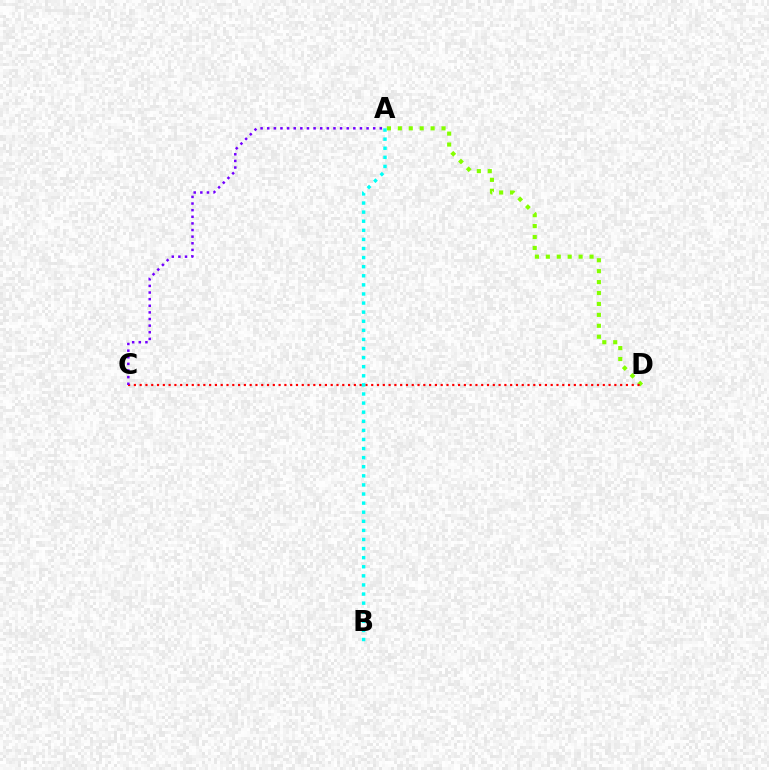{('A', 'D'): [{'color': '#84ff00', 'line_style': 'dotted', 'thickness': 2.97}], ('C', 'D'): [{'color': '#ff0000', 'line_style': 'dotted', 'thickness': 1.57}], ('A', 'C'): [{'color': '#7200ff', 'line_style': 'dotted', 'thickness': 1.8}], ('A', 'B'): [{'color': '#00fff6', 'line_style': 'dotted', 'thickness': 2.47}]}